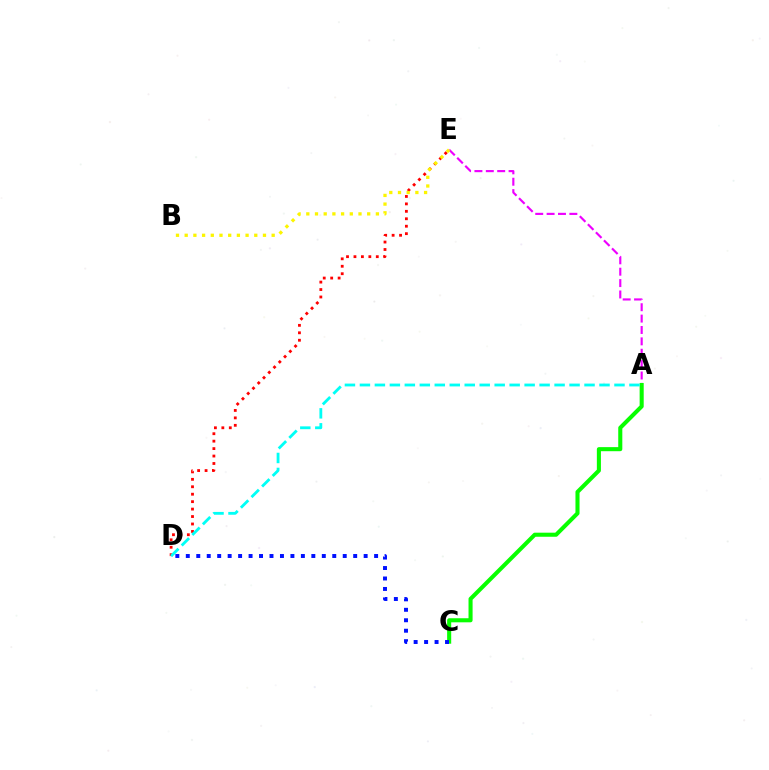{('A', 'E'): [{'color': '#ee00ff', 'line_style': 'dashed', 'thickness': 1.55}], ('D', 'E'): [{'color': '#ff0000', 'line_style': 'dotted', 'thickness': 2.02}], ('A', 'C'): [{'color': '#08ff00', 'line_style': 'solid', 'thickness': 2.93}], ('C', 'D'): [{'color': '#0010ff', 'line_style': 'dotted', 'thickness': 2.84}], ('B', 'E'): [{'color': '#fcf500', 'line_style': 'dotted', 'thickness': 2.36}], ('A', 'D'): [{'color': '#00fff6', 'line_style': 'dashed', 'thickness': 2.03}]}